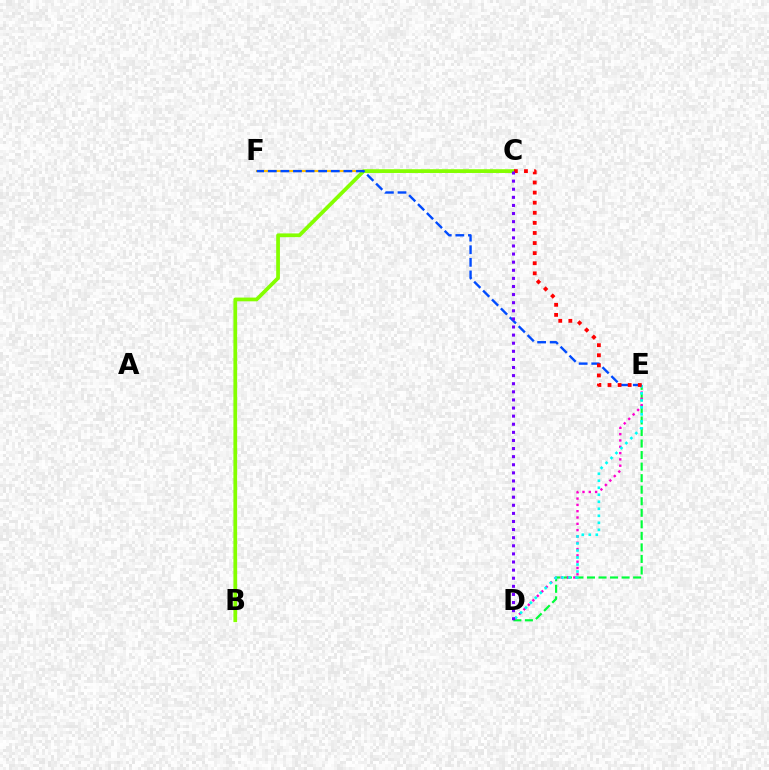{('C', 'F'): [{'color': '#ffbd00', 'line_style': 'solid', 'thickness': 1.56}], ('D', 'E'): [{'color': '#00ff39', 'line_style': 'dashed', 'thickness': 1.57}, {'color': '#ff00cf', 'line_style': 'dotted', 'thickness': 1.72}, {'color': '#00fff6', 'line_style': 'dotted', 'thickness': 1.9}], ('B', 'C'): [{'color': '#84ff00', 'line_style': 'solid', 'thickness': 2.69}], ('E', 'F'): [{'color': '#004bff', 'line_style': 'dashed', 'thickness': 1.71}], ('C', 'E'): [{'color': '#ff0000', 'line_style': 'dotted', 'thickness': 2.74}], ('C', 'D'): [{'color': '#7200ff', 'line_style': 'dotted', 'thickness': 2.2}]}